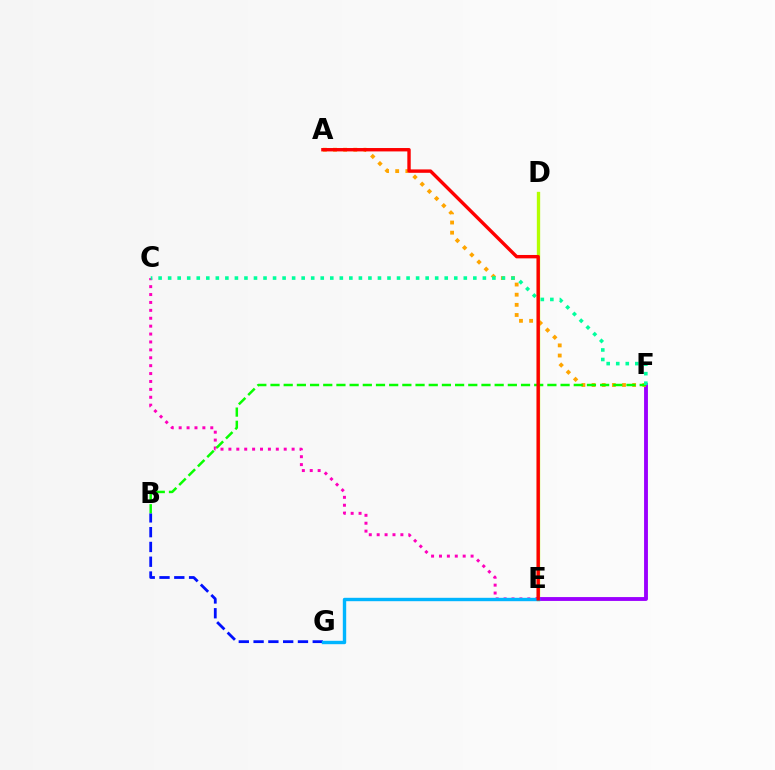{('D', 'E'): [{'color': '#b3ff00', 'line_style': 'solid', 'thickness': 2.4}], ('E', 'F'): [{'color': '#9b00ff', 'line_style': 'solid', 'thickness': 2.78}], ('A', 'F'): [{'color': '#ffa500', 'line_style': 'dotted', 'thickness': 2.76}], ('C', 'E'): [{'color': '#ff00bd', 'line_style': 'dotted', 'thickness': 2.15}], ('B', 'G'): [{'color': '#0010ff', 'line_style': 'dashed', 'thickness': 2.01}], ('B', 'F'): [{'color': '#08ff00', 'line_style': 'dashed', 'thickness': 1.79}], ('C', 'F'): [{'color': '#00ff9d', 'line_style': 'dotted', 'thickness': 2.59}], ('E', 'G'): [{'color': '#00b5ff', 'line_style': 'solid', 'thickness': 2.44}], ('A', 'E'): [{'color': '#ff0000', 'line_style': 'solid', 'thickness': 2.44}]}